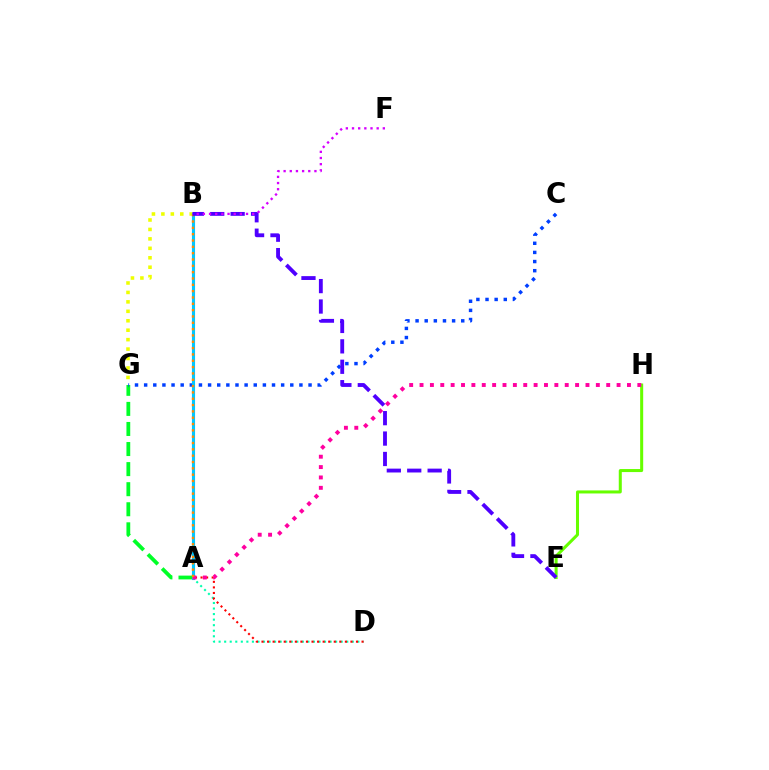{('A', 'D'): [{'color': '#00ffaf', 'line_style': 'dotted', 'thickness': 1.51}, {'color': '#ff0000', 'line_style': 'dotted', 'thickness': 1.51}], ('E', 'H'): [{'color': '#66ff00', 'line_style': 'solid', 'thickness': 2.18}], ('A', 'G'): [{'color': '#00ff27', 'line_style': 'dashed', 'thickness': 2.73}], ('C', 'G'): [{'color': '#003fff', 'line_style': 'dotted', 'thickness': 2.48}], ('B', 'G'): [{'color': '#eeff00', 'line_style': 'dotted', 'thickness': 2.57}], ('A', 'B'): [{'color': '#00c7ff', 'line_style': 'solid', 'thickness': 2.25}, {'color': '#ff8800', 'line_style': 'dotted', 'thickness': 1.72}], ('A', 'H'): [{'color': '#ff00a0', 'line_style': 'dotted', 'thickness': 2.82}], ('B', 'E'): [{'color': '#4f00ff', 'line_style': 'dashed', 'thickness': 2.77}], ('B', 'F'): [{'color': '#d600ff', 'line_style': 'dotted', 'thickness': 1.68}]}